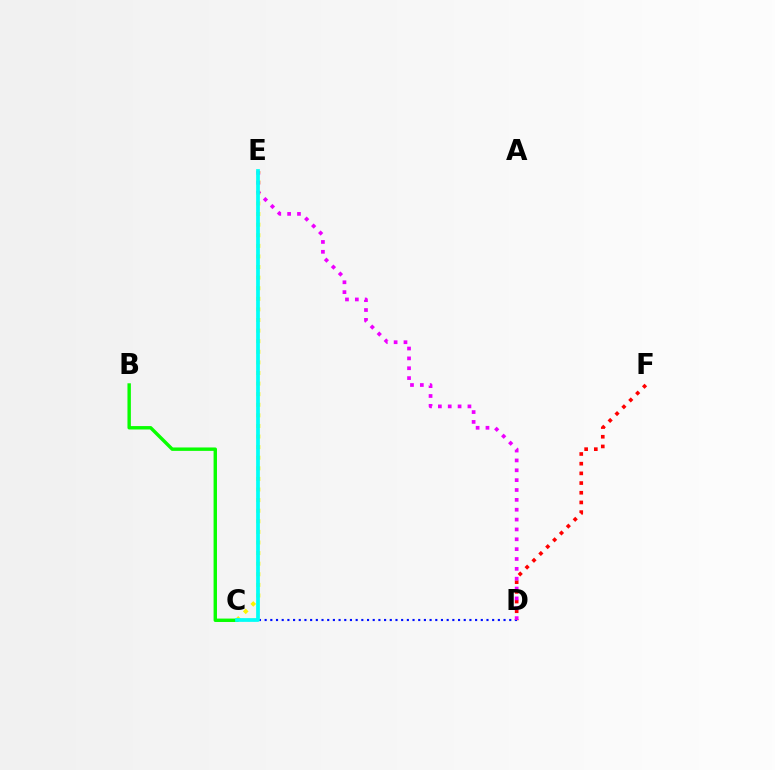{('C', 'E'): [{'color': '#fcf500', 'line_style': 'dotted', 'thickness': 2.88}, {'color': '#00fff6', 'line_style': 'solid', 'thickness': 2.69}], ('D', 'F'): [{'color': '#ff0000', 'line_style': 'dotted', 'thickness': 2.63}], ('C', 'D'): [{'color': '#0010ff', 'line_style': 'dotted', 'thickness': 1.55}], ('D', 'E'): [{'color': '#ee00ff', 'line_style': 'dotted', 'thickness': 2.68}], ('B', 'C'): [{'color': '#08ff00', 'line_style': 'solid', 'thickness': 2.45}]}